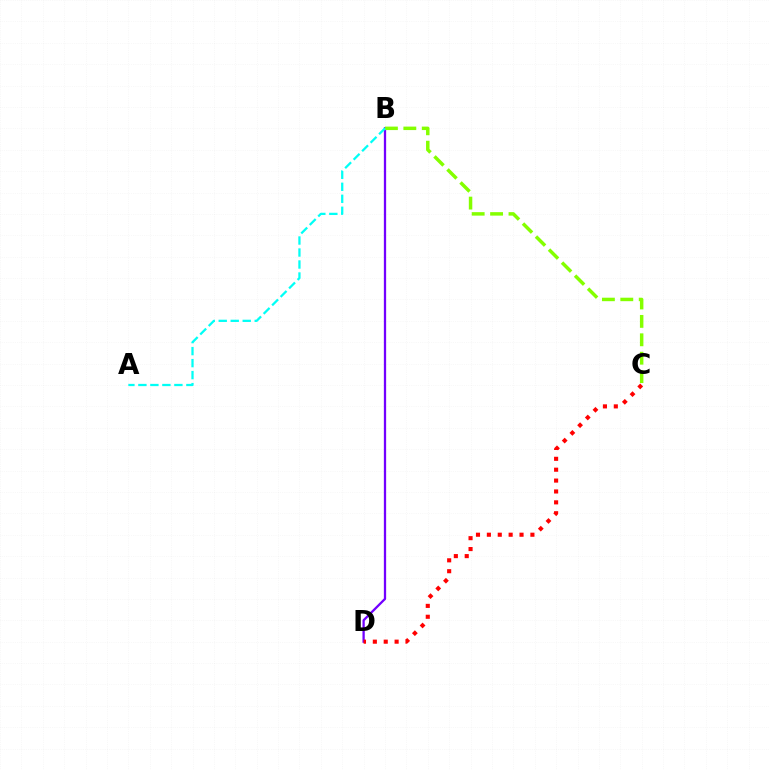{('B', 'D'): [{'color': '#7200ff', 'line_style': 'solid', 'thickness': 1.64}], ('C', 'D'): [{'color': '#ff0000', 'line_style': 'dotted', 'thickness': 2.96}], ('B', 'C'): [{'color': '#84ff00', 'line_style': 'dashed', 'thickness': 2.5}], ('A', 'B'): [{'color': '#00fff6', 'line_style': 'dashed', 'thickness': 1.63}]}